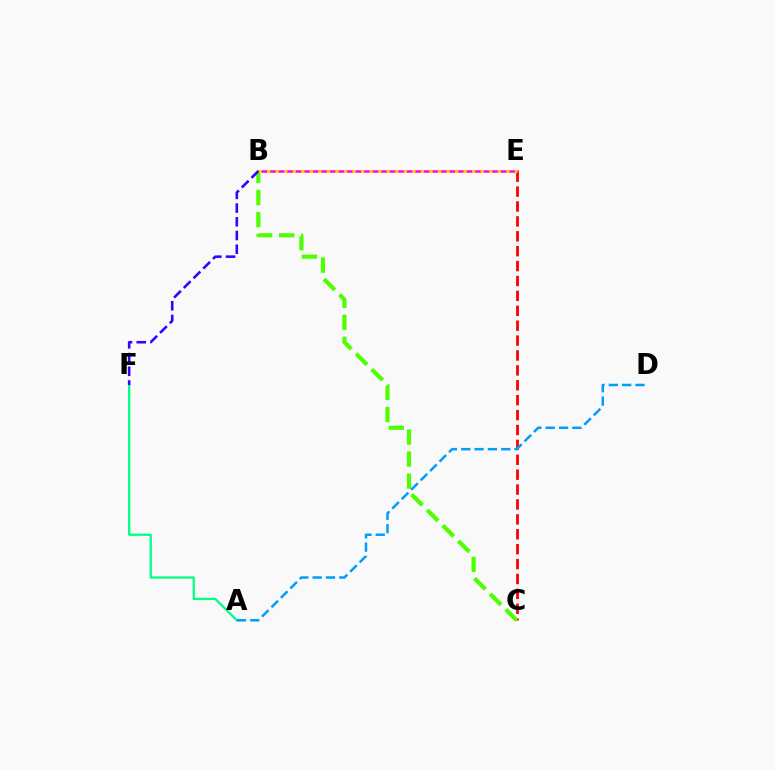{('B', 'E'): [{'color': '#ff00ed', 'line_style': 'solid', 'thickness': 1.81}, {'color': '#ffd500', 'line_style': 'dotted', 'thickness': 2.32}], ('A', 'F'): [{'color': '#00ff86', 'line_style': 'solid', 'thickness': 1.64}], ('C', 'E'): [{'color': '#ff0000', 'line_style': 'dashed', 'thickness': 2.02}], ('B', 'C'): [{'color': '#4fff00', 'line_style': 'dashed', 'thickness': 2.99}], ('B', 'F'): [{'color': '#3700ff', 'line_style': 'dashed', 'thickness': 1.86}], ('A', 'D'): [{'color': '#009eff', 'line_style': 'dashed', 'thickness': 1.81}]}